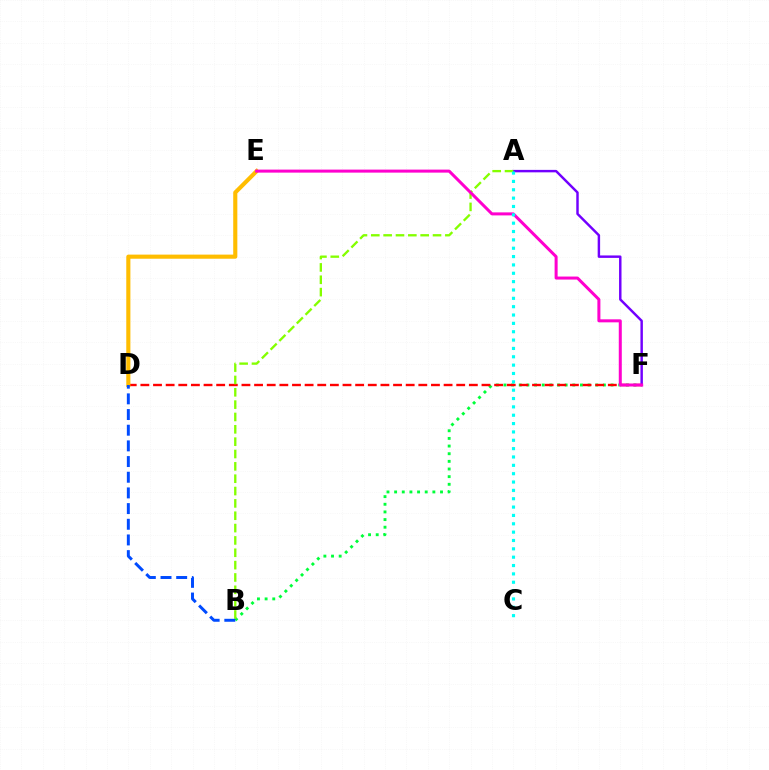{('B', 'F'): [{'color': '#00ff39', 'line_style': 'dotted', 'thickness': 2.08}], ('D', 'F'): [{'color': '#ff0000', 'line_style': 'dashed', 'thickness': 1.72}], ('D', 'E'): [{'color': '#ffbd00', 'line_style': 'solid', 'thickness': 2.96}], ('A', 'F'): [{'color': '#7200ff', 'line_style': 'solid', 'thickness': 1.76}], ('A', 'B'): [{'color': '#84ff00', 'line_style': 'dashed', 'thickness': 1.68}], ('E', 'F'): [{'color': '#ff00cf', 'line_style': 'solid', 'thickness': 2.17}], ('A', 'C'): [{'color': '#00fff6', 'line_style': 'dotted', 'thickness': 2.27}], ('B', 'D'): [{'color': '#004bff', 'line_style': 'dashed', 'thickness': 2.13}]}